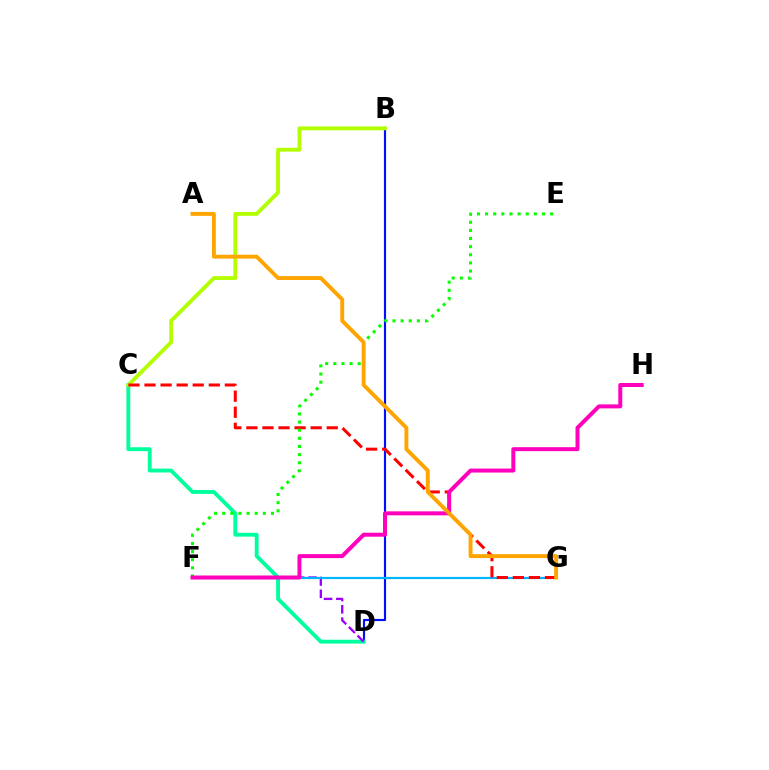{('B', 'D'): [{'color': '#0010ff', 'line_style': 'solid', 'thickness': 1.55}], ('C', 'D'): [{'color': '#00ff9d', 'line_style': 'solid', 'thickness': 2.78}], ('D', 'F'): [{'color': '#9b00ff', 'line_style': 'dashed', 'thickness': 1.67}], ('B', 'C'): [{'color': '#b3ff00', 'line_style': 'solid', 'thickness': 2.77}], ('F', 'G'): [{'color': '#00b5ff', 'line_style': 'solid', 'thickness': 1.59}], ('C', 'G'): [{'color': '#ff0000', 'line_style': 'dashed', 'thickness': 2.18}], ('E', 'F'): [{'color': '#08ff00', 'line_style': 'dotted', 'thickness': 2.21}], ('F', 'H'): [{'color': '#ff00bd', 'line_style': 'solid', 'thickness': 2.87}], ('A', 'G'): [{'color': '#ffa500', 'line_style': 'solid', 'thickness': 2.8}]}